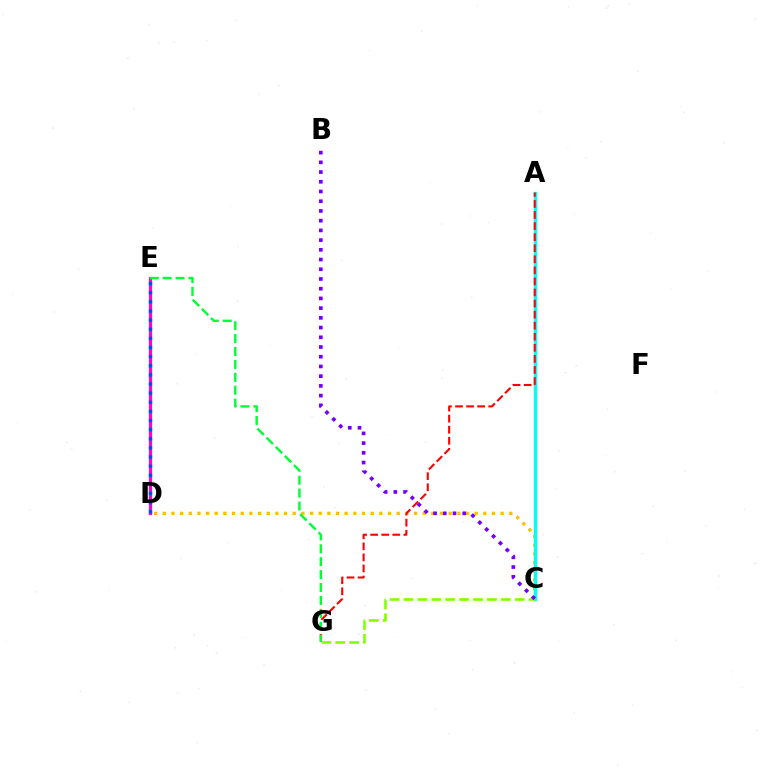{('C', 'D'): [{'color': '#ffbd00', 'line_style': 'dotted', 'thickness': 2.35}], ('A', 'C'): [{'color': '#00fff6', 'line_style': 'solid', 'thickness': 2.44}], ('A', 'G'): [{'color': '#ff0000', 'line_style': 'dashed', 'thickness': 1.5}], ('D', 'E'): [{'color': '#ff00cf', 'line_style': 'solid', 'thickness': 2.3}, {'color': '#004bff', 'line_style': 'dotted', 'thickness': 2.48}], ('C', 'G'): [{'color': '#84ff00', 'line_style': 'dashed', 'thickness': 1.89}], ('B', 'C'): [{'color': '#7200ff', 'line_style': 'dotted', 'thickness': 2.64}], ('E', 'G'): [{'color': '#00ff39', 'line_style': 'dashed', 'thickness': 1.75}]}